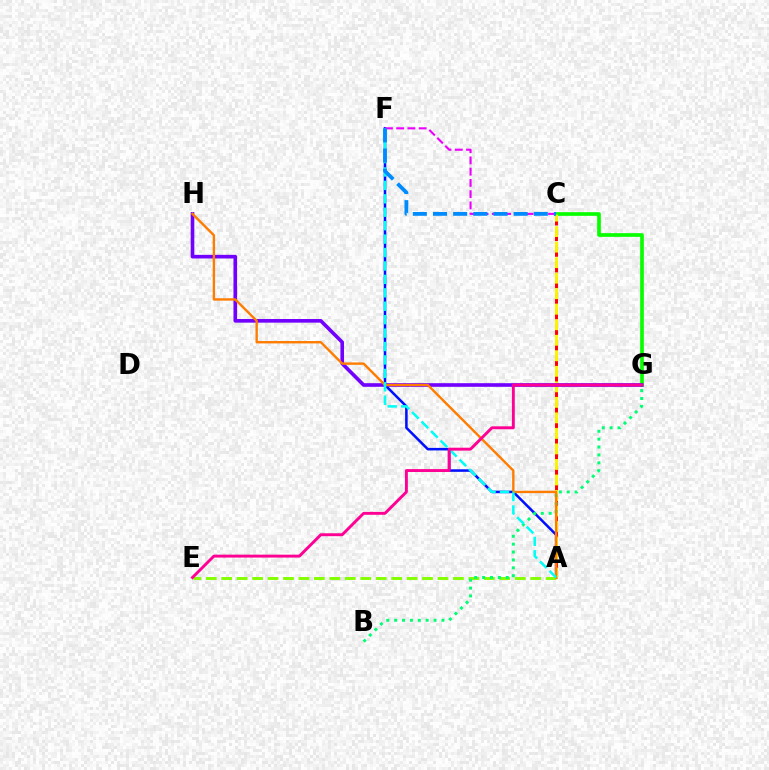{('A', 'F'): [{'color': '#0010ff', 'line_style': 'solid', 'thickness': 1.82}, {'color': '#00fff6', 'line_style': 'dashed', 'thickness': 1.82}], ('A', 'C'): [{'color': '#ff0000', 'line_style': 'dashed', 'thickness': 2.13}, {'color': '#fcf500', 'line_style': 'dashed', 'thickness': 2.11}], ('A', 'E'): [{'color': '#84ff00', 'line_style': 'dashed', 'thickness': 2.1}], ('C', 'G'): [{'color': '#08ff00', 'line_style': 'solid', 'thickness': 2.66}], ('C', 'F'): [{'color': '#ee00ff', 'line_style': 'dashed', 'thickness': 1.53}, {'color': '#008cff', 'line_style': 'dashed', 'thickness': 2.74}], ('G', 'H'): [{'color': '#7200ff', 'line_style': 'solid', 'thickness': 2.61}], ('B', 'G'): [{'color': '#00ff74', 'line_style': 'dotted', 'thickness': 2.14}], ('A', 'H'): [{'color': '#ff7c00', 'line_style': 'solid', 'thickness': 1.72}], ('E', 'G'): [{'color': '#ff0094', 'line_style': 'solid', 'thickness': 2.1}]}